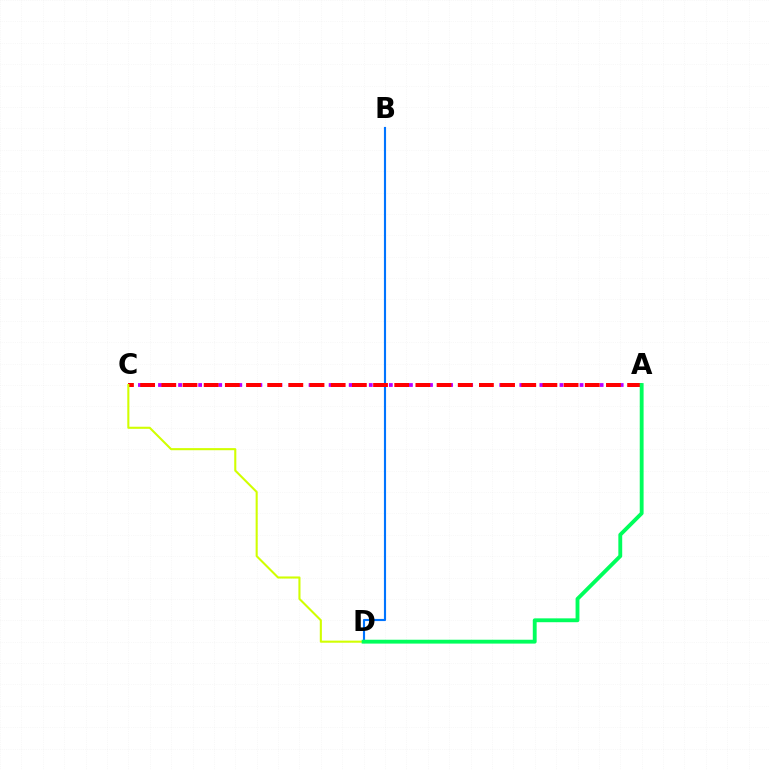{('A', 'C'): [{'color': '#b900ff', 'line_style': 'dotted', 'thickness': 2.73}, {'color': '#ff0000', 'line_style': 'dashed', 'thickness': 2.88}], ('B', 'D'): [{'color': '#0074ff', 'line_style': 'solid', 'thickness': 1.54}], ('C', 'D'): [{'color': '#d1ff00', 'line_style': 'solid', 'thickness': 1.51}], ('A', 'D'): [{'color': '#00ff5c', 'line_style': 'solid', 'thickness': 2.78}]}